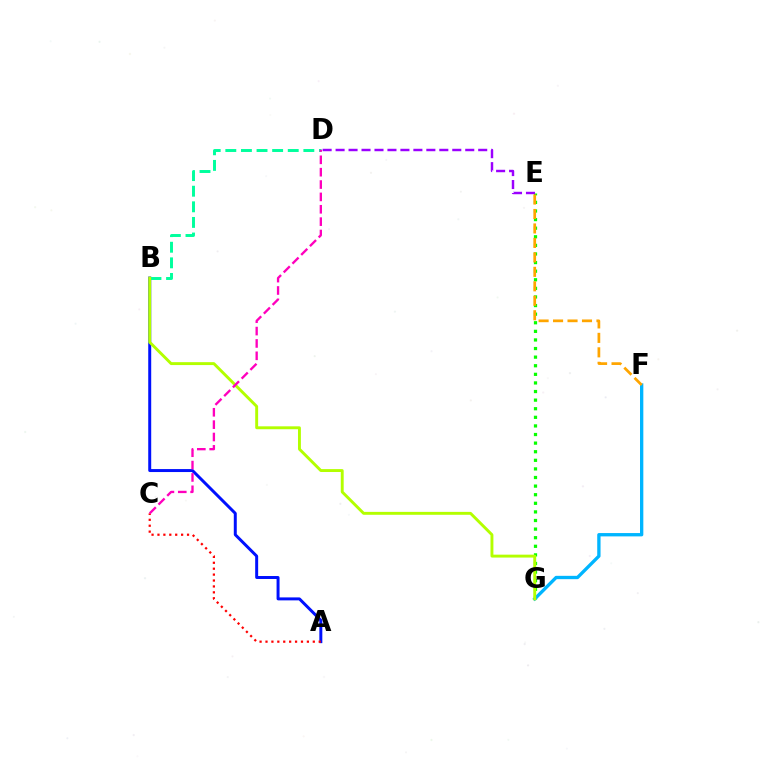{('A', 'B'): [{'color': '#0010ff', 'line_style': 'solid', 'thickness': 2.14}], ('E', 'G'): [{'color': '#08ff00', 'line_style': 'dotted', 'thickness': 2.34}], ('F', 'G'): [{'color': '#00b5ff', 'line_style': 'solid', 'thickness': 2.39}], ('A', 'C'): [{'color': '#ff0000', 'line_style': 'dotted', 'thickness': 1.61}], ('D', 'E'): [{'color': '#9b00ff', 'line_style': 'dashed', 'thickness': 1.76}], ('B', 'D'): [{'color': '#00ff9d', 'line_style': 'dashed', 'thickness': 2.12}], ('B', 'G'): [{'color': '#b3ff00', 'line_style': 'solid', 'thickness': 2.09}], ('C', 'D'): [{'color': '#ff00bd', 'line_style': 'dashed', 'thickness': 1.68}], ('E', 'F'): [{'color': '#ffa500', 'line_style': 'dashed', 'thickness': 1.97}]}